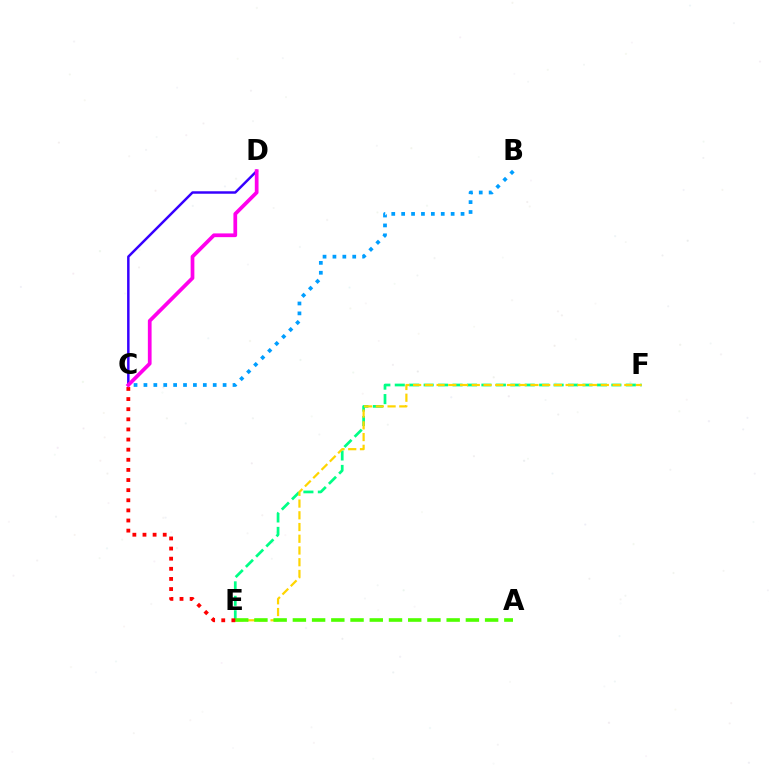{('B', 'C'): [{'color': '#009eff', 'line_style': 'dotted', 'thickness': 2.69}], ('C', 'D'): [{'color': '#3700ff', 'line_style': 'solid', 'thickness': 1.78}, {'color': '#ff00ed', 'line_style': 'solid', 'thickness': 2.69}], ('E', 'F'): [{'color': '#00ff86', 'line_style': 'dashed', 'thickness': 1.96}, {'color': '#ffd500', 'line_style': 'dashed', 'thickness': 1.59}], ('A', 'E'): [{'color': '#4fff00', 'line_style': 'dashed', 'thickness': 2.61}], ('C', 'E'): [{'color': '#ff0000', 'line_style': 'dotted', 'thickness': 2.75}]}